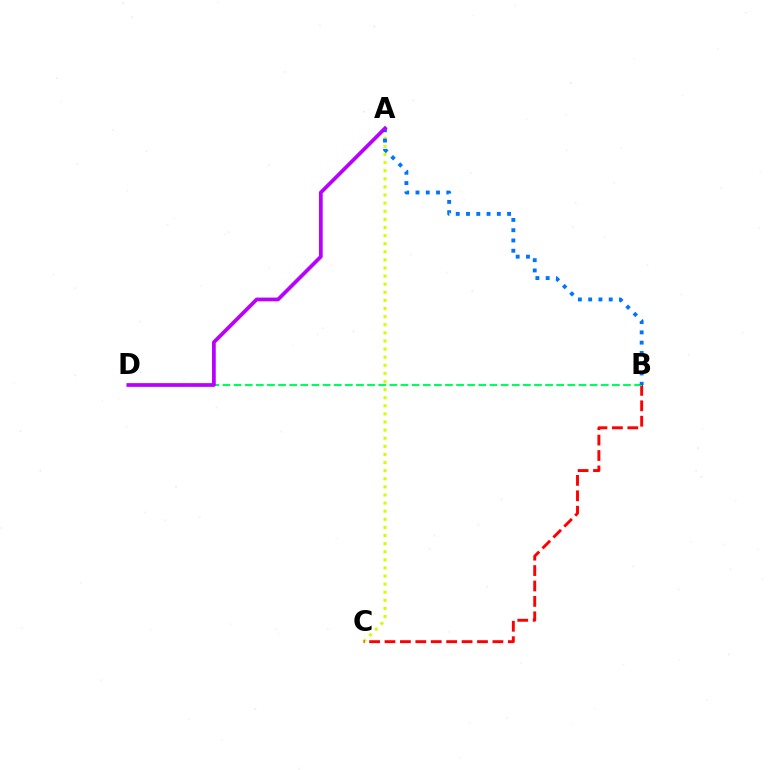{('A', 'C'): [{'color': '#d1ff00', 'line_style': 'dotted', 'thickness': 2.2}], ('B', 'C'): [{'color': '#ff0000', 'line_style': 'dashed', 'thickness': 2.09}], ('B', 'D'): [{'color': '#00ff5c', 'line_style': 'dashed', 'thickness': 1.51}], ('A', 'B'): [{'color': '#0074ff', 'line_style': 'dotted', 'thickness': 2.79}], ('A', 'D'): [{'color': '#b900ff', 'line_style': 'solid', 'thickness': 2.68}]}